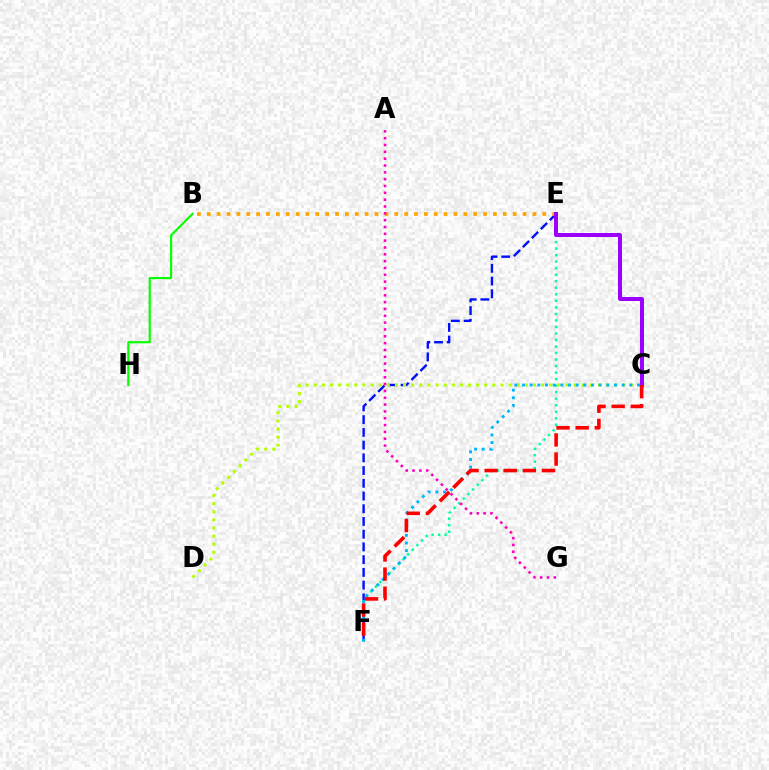{('E', 'F'): [{'color': '#0010ff', 'line_style': 'dashed', 'thickness': 1.73}, {'color': '#00ff9d', 'line_style': 'dotted', 'thickness': 1.77}], ('B', 'E'): [{'color': '#ffa500', 'line_style': 'dotted', 'thickness': 2.68}], ('C', 'D'): [{'color': '#b3ff00', 'line_style': 'dotted', 'thickness': 2.21}], ('C', 'F'): [{'color': '#00b5ff', 'line_style': 'dotted', 'thickness': 2.08}, {'color': '#ff0000', 'line_style': 'dashed', 'thickness': 2.6}], ('C', 'E'): [{'color': '#9b00ff', 'line_style': 'solid', 'thickness': 2.87}], ('B', 'H'): [{'color': '#08ff00', 'line_style': 'solid', 'thickness': 1.57}], ('A', 'G'): [{'color': '#ff00bd', 'line_style': 'dotted', 'thickness': 1.86}]}